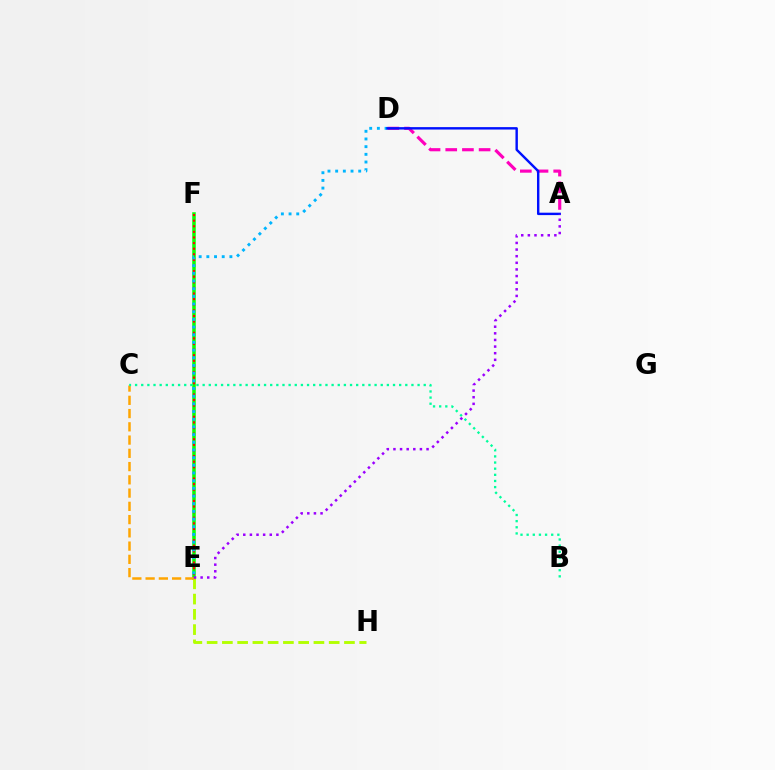{('E', 'F'): [{'color': '#08ff00', 'line_style': 'solid', 'thickness': 2.54}, {'color': '#ff0000', 'line_style': 'dotted', 'thickness': 1.52}], ('A', 'D'): [{'color': '#ff00bd', 'line_style': 'dashed', 'thickness': 2.27}, {'color': '#0010ff', 'line_style': 'solid', 'thickness': 1.74}], ('E', 'H'): [{'color': '#b3ff00', 'line_style': 'dashed', 'thickness': 2.07}], ('C', 'E'): [{'color': '#ffa500', 'line_style': 'dashed', 'thickness': 1.8}], ('D', 'E'): [{'color': '#00b5ff', 'line_style': 'dotted', 'thickness': 2.09}], ('B', 'C'): [{'color': '#00ff9d', 'line_style': 'dotted', 'thickness': 1.67}], ('A', 'E'): [{'color': '#9b00ff', 'line_style': 'dotted', 'thickness': 1.8}]}